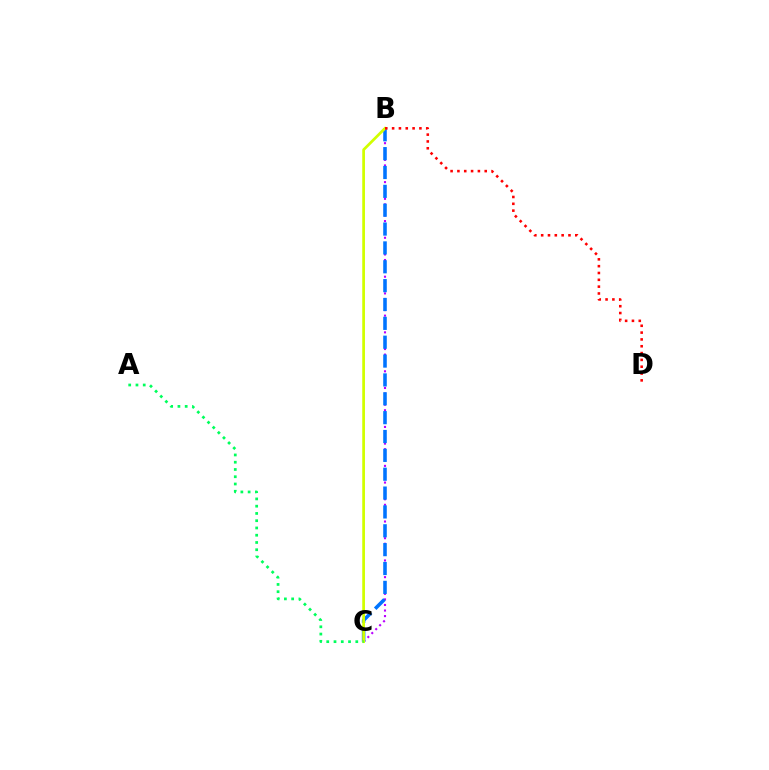{('B', 'C'): [{'color': '#b900ff', 'line_style': 'dotted', 'thickness': 1.51}, {'color': '#0074ff', 'line_style': 'dashed', 'thickness': 2.56}, {'color': '#d1ff00', 'line_style': 'solid', 'thickness': 1.97}], ('A', 'C'): [{'color': '#00ff5c', 'line_style': 'dotted', 'thickness': 1.97}], ('B', 'D'): [{'color': '#ff0000', 'line_style': 'dotted', 'thickness': 1.85}]}